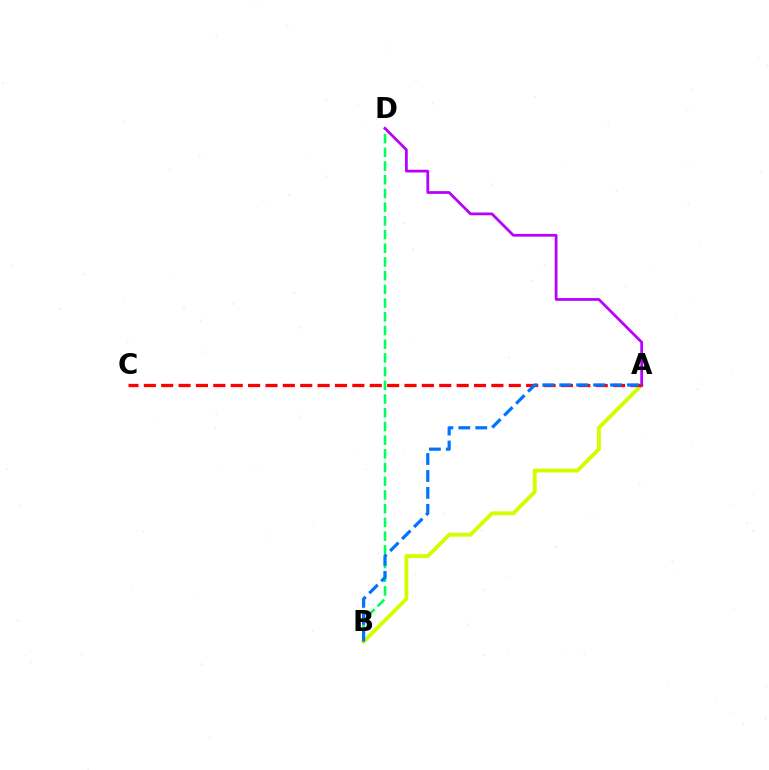{('B', 'D'): [{'color': '#00ff5c', 'line_style': 'dashed', 'thickness': 1.86}], ('A', 'B'): [{'color': '#d1ff00', 'line_style': 'solid', 'thickness': 2.8}, {'color': '#0074ff', 'line_style': 'dashed', 'thickness': 2.3}], ('A', 'C'): [{'color': '#ff0000', 'line_style': 'dashed', 'thickness': 2.36}], ('A', 'D'): [{'color': '#b900ff', 'line_style': 'solid', 'thickness': 1.98}]}